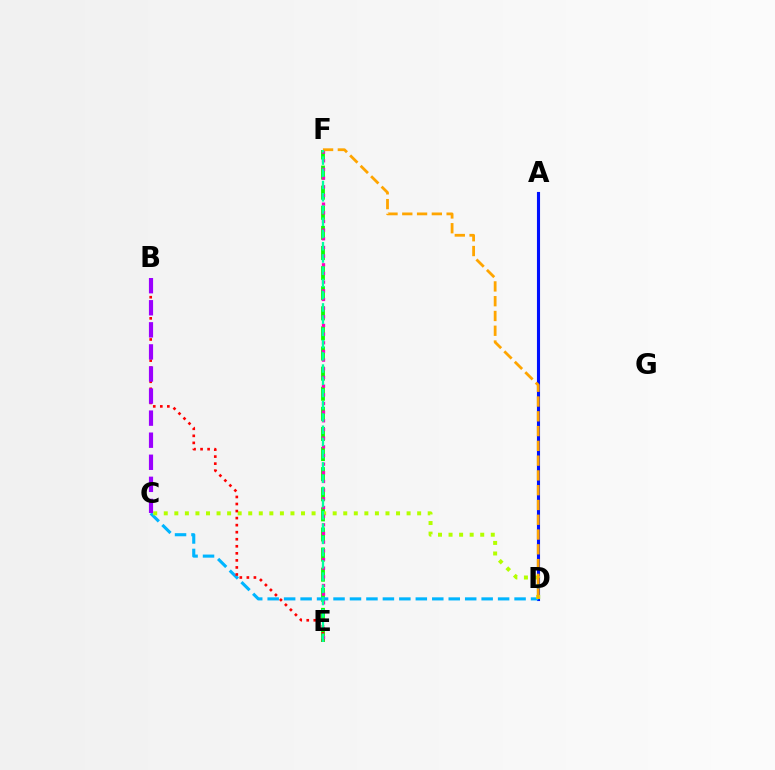{('E', 'F'): [{'color': '#08ff00', 'line_style': 'dashed', 'thickness': 2.73}, {'color': '#ff00bd', 'line_style': 'dotted', 'thickness': 2.35}, {'color': '#00ff9d', 'line_style': 'dashed', 'thickness': 1.66}], ('A', 'D'): [{'color': '#0010ff', 'line_style': 'solid', 'thickness': 2.24}], ('C', 'D'): [{'color': '#00b5ff', 'line_style': 'dashed', 'thickness': 2.24}, {'color': '#b3ff00', 'line_style': 'dotted', 'thickness': 2.87}], ('D', 'F'): [{'color': '#ffa500', 'line_style': 'dashed', 'thickness': 2.01}], ('B', 'E'): [{'color': '#ff0000', 'line_style': 'dotted', 'thickness': 1.91}], ('B', 'C'): [{'color': '#9b00ff', 'line_style': 'dashed', 'thickness': 3.0}]}